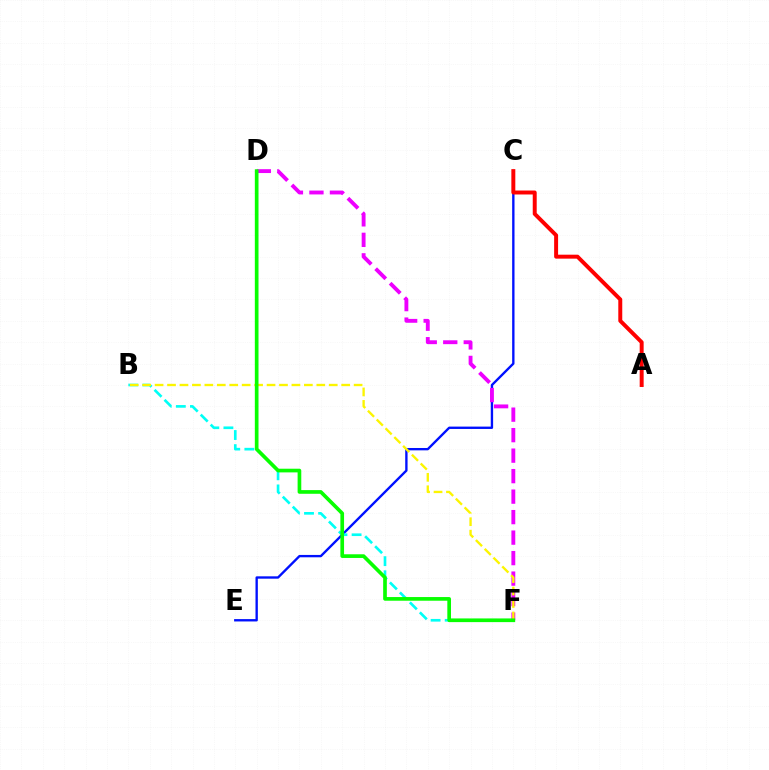{('C', 'E'): [{'color': '#0010ff', 'line_style': 'solid', 'thickness': 1.7}], ('A', 'C'): [{'color': '#ff0000', 'line_style': 'solid', 'thickness': 2.85}], ('D', 'F'): [{'color': '#ee00ff', 'line_style': 'dashed', 'thickness': 2.78}, {'color': '#08ff00', 'line_style': 'solid', 'thickness': 2.64}], ('B', 'F'): [{'color': '#00fff6', 'line_style': 'dashed', 'thickness': 1.92}, {'color': '#fcf500', 'line_style': 'dashed', 'thickness': 1.69}]}